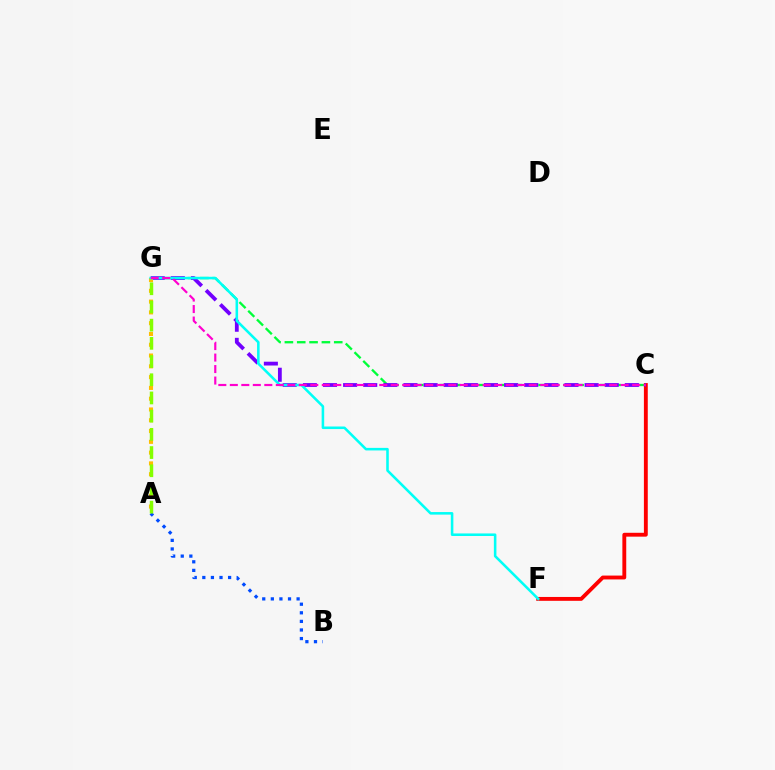{('C', 'F'): [{'color': '#ff0000', 'line_style': 'solid', 'thickness': 2.78}], ('C', 'G'): [{'color': '#00ff39', 'line_style': 'dashed', 'thickness': 1.68}, {'color': '#7200ff', 'line_style': 'dashed', 'thickness': 2.73}, {'color': '#ff00cf', 'line_style': 'dashed', 'thickness': 1.56}], ('A', 'B'): [{'color': '#004bff', 'line_style': 'dotted', 'thickness': 2.33}], ('A', 'G'): [{'color': '#ffbd00', 'line_style': 'dotted', 'thickness': 2.93}, {'color': '#84ff00', 'line_style': 'dashed', 'thickness': 2.47}], ('F', 'G'): [{'color': '#00fff6', 'line_style': 'solid', 'thickness': 1.84}]}